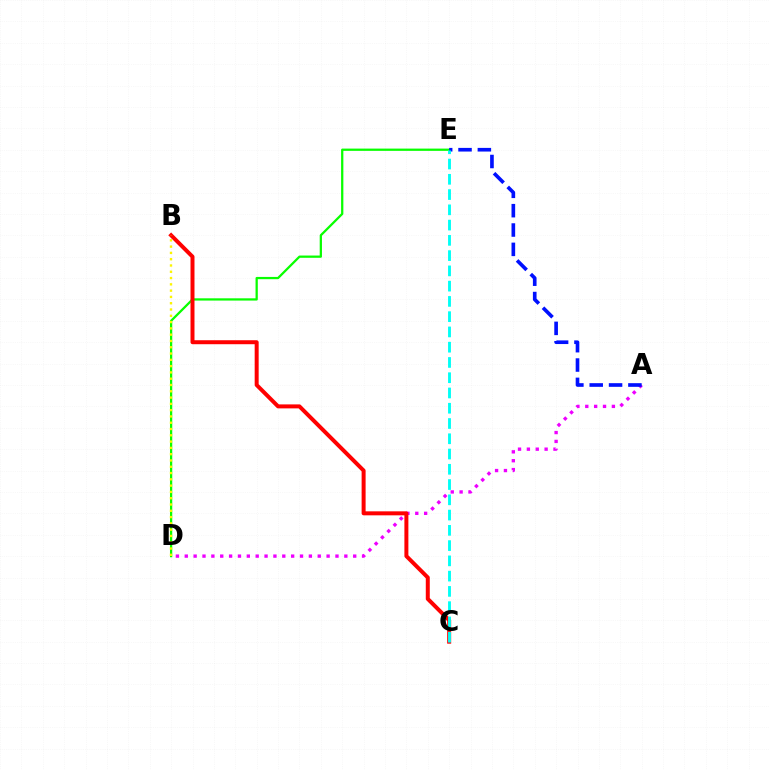{('A', 'D'): [{'color': '#ee00ff', 'line_style': 'dotted', 'thickness': 2.41}], ('D', 'E'): [{'color': '#08ff00', 'line_style': 'solid', 'thickness': 1.63}], ('B', 'C'): [{'color': '#ff0000', 'line_style': 'solid', 'thickness': 2.87}], ('B', 'D'): [{'color': '#fcf500', 'line_style': 'dotted', 'thickness': 1.71}], ('A', 'E'): [{'color': '#0010ff', 'line_style': 'dashed', 'thickness': 2.63}], ('C', 'E'): [{'color': '#00fff6', 'line_style': 'dashed', 'thickness': 2.07}]}